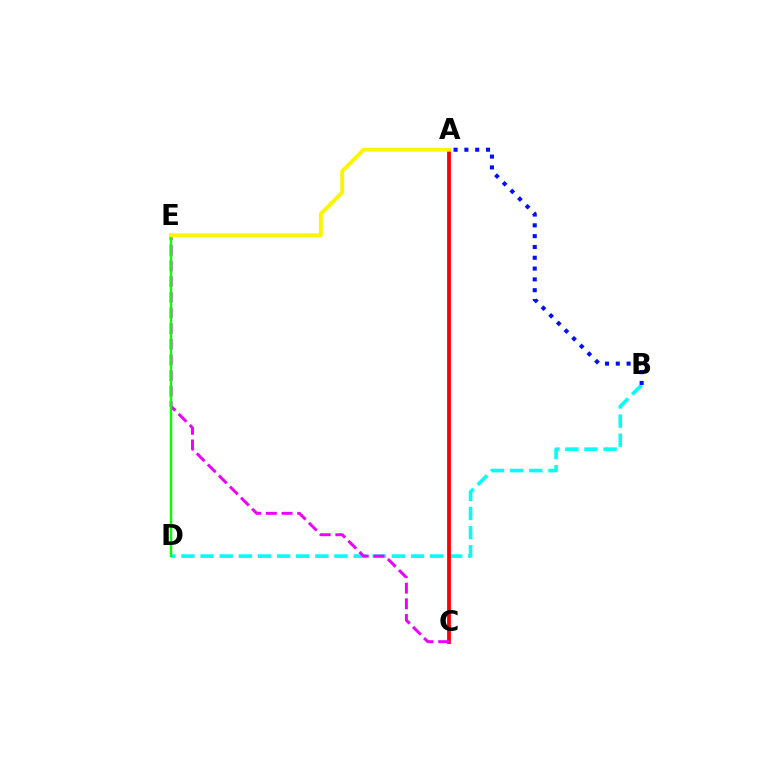{('B', 'D'): [{'color': '#00fff6', 'line_style': 'dashed', 'thickness': 2.6}], ('A', 'C'): [{'color': '#ff0000', 'line_style': 'solid', 'thickness': 2.72}], ('C', 'E'): [{'color': '#ee00ff', 'line_style': 'dashed', 'thickness': 2.13}], ('A', 'B'): [{'color': '#0010ff', 'line_style': 'dotted', 'thickness': 2.94}], ('D', 'E'): [{'color': '#08ff00', 'line_style': 'solid', 'thickness': 1.76}], ('A', 'E'): [{'color': '#fcf500', 'line_style': 'solid', 'thickness': 2.78}]}